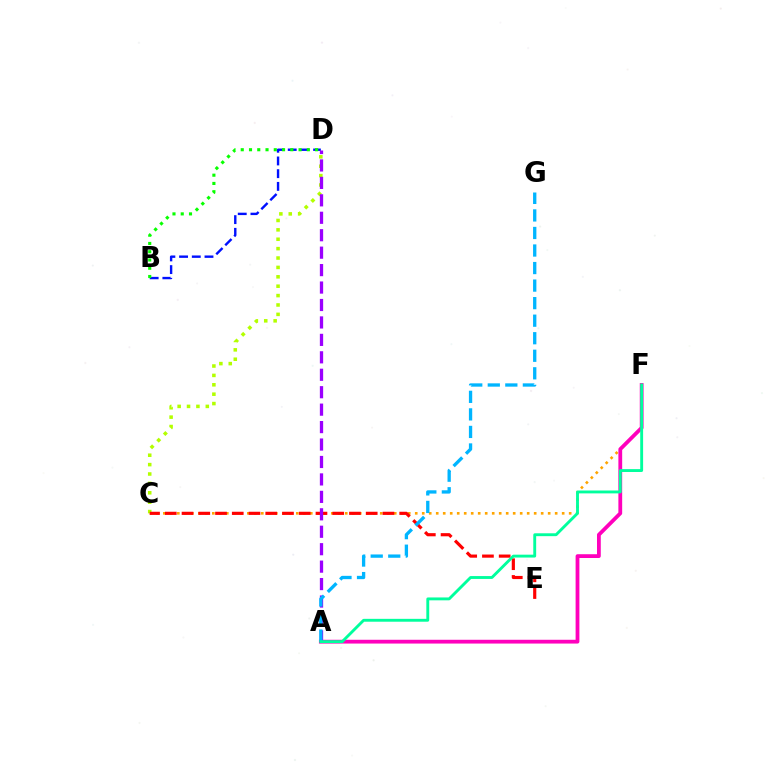{('C', 'F'): [{'color': '#ffa500', 'line_style': 'dotted', 'thickness': 1.9}], ('C', 'D'): [{'color': '#b3ff00', 'line_style': 'dotted', 'thickness': 2.55}], ('B', 'D'): [{'color': '#0010ff', 'line_style': 'dashed', 'thickness': 1.73}, {'color': '#08ff00', 'line_style': 'dotted', 'thickness': 2.24}], ('C', 'E'): [{'color': '#ff0000', 'line_style': 'dashed', 'thickness': 2.27}], ('A', 'F'): [{'color': '#ff00bd', 'line_style': 'solid', 'thickness': 2.73}, {'color': '#00ff9d', 'line_style': 'solid', 'thickness': 2.07}], ('A', 'D'): [{'color': '#9b00ff', 'line_style': 'dashed', 'thickness': 2.37}], ('A', 'G'): [{'color': '#00b5ff', 'line_style': 'dashed', 'thickness': 2.38}]}